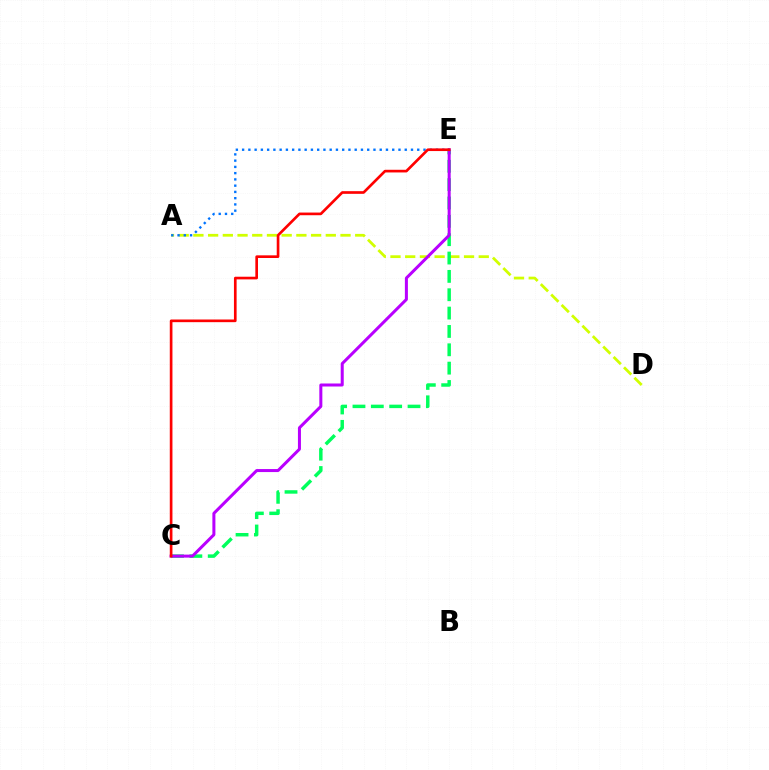{('A', 'D'): [{'color': '#d1ff00', 'line_style': 'dashed', 'thickness': 2.0}], ('C', 'E'): [{'color': '#00ff5c', 'line_style': 'dashed', 'thickness': 2.49}, {'color': '#b900ff', 'line_style': 'solid', 'thickness': 2.17}, {'color': '#ff0000', 'line_style': 'solid', 'thickness': 1.92}], ('A', 'E'): [{'color': '#0074ff', 'line_style': 'dotted', 'thickness': 1.7}]}